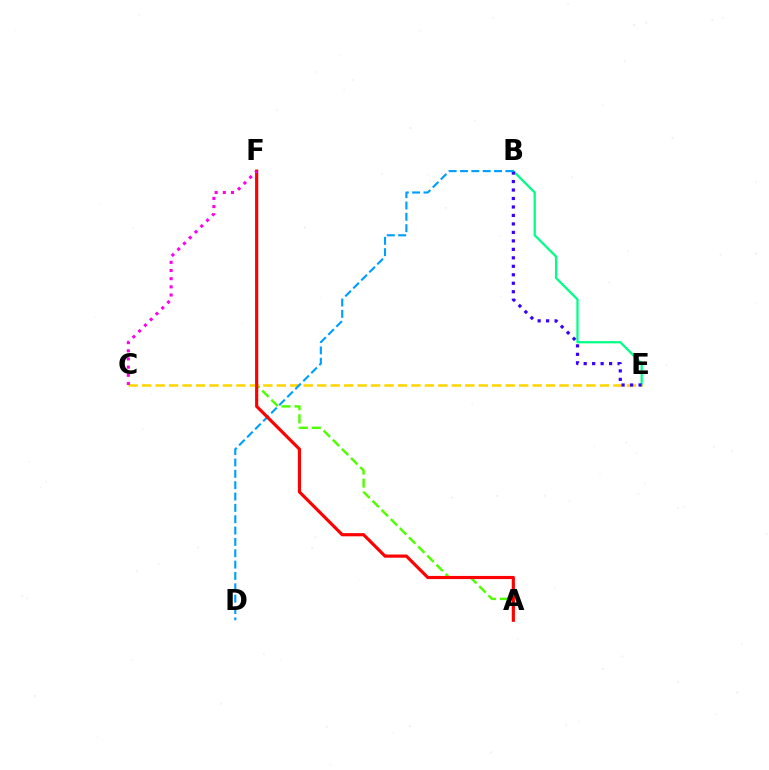{('A', 'F'): [{'color': '#4fff00', 'line_style': 'dashed', 'thickness': 1.76}, {'color': '#ff0000', 'line_style': 'solid', 'thickness': 2.27}], ('B', 'E'): [{'color': '#00ff86', 'line_style': 'solid', 'thickness': 1.63}, {'color': '#3700ff', 'line_style': 'dotted', 'thickness': 2.3}], ('C', 'E'): [{'color': '#ffd500', 'line_style': 'dashed', 'thickness': 1.83}], ('B', 'D'): [{'color': '#009eff', 'line_style': 'dashed', 'thickness': 1.54}], ('C', 'F'): [{'color': '#ff00ed', 'line_style': 'dotted', 'thickness': 2.22}]}